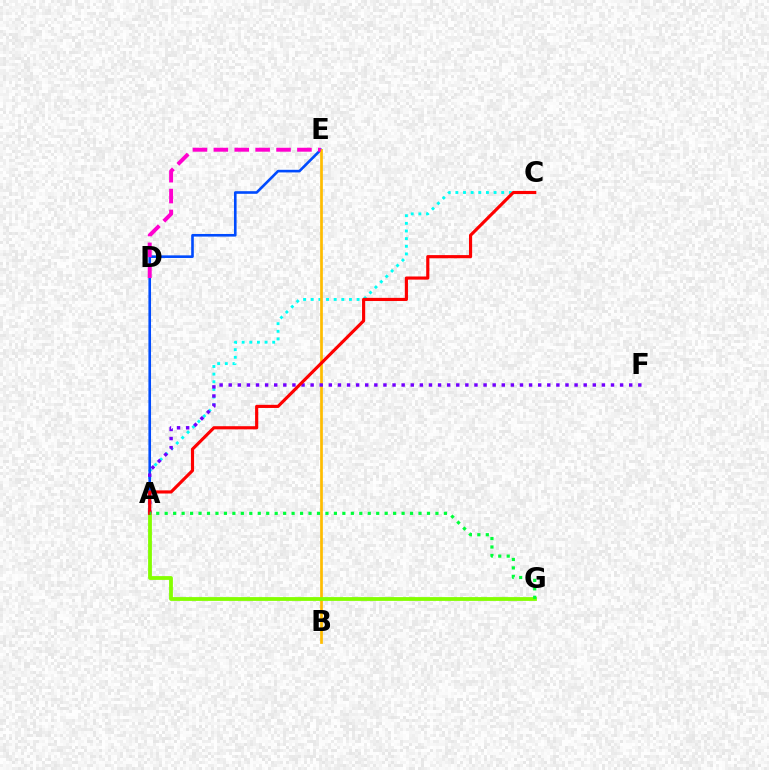{('A', 'C'): [{'color': '#00fff6', 'line_style': 'dotted', 'thickness': 2.08}, {'color': '#ff0000', 'line_style': 'solid', 'thickness': 2.26}], ('A', 'E'): [{'color': '#004bff', 'line_style': 'solid', 'thickness': 1.89}], ('B', 'E'): [{'color': '#ffbd00', 'line_style': 'solid', 'thickness': 1.95}], ('A', 'G'): [{'color': '#84ff00', 'line_style': 'solid', 'thickness': 2.73}, {'color': '#00ff39', 'line_style': 'dotted', 'thickness': 2.3}], ('A', 'F'): [{'color': '#7200ff', 'line_style': 'dotted', 'thickness': 2.47}], ('D', 'E'): [{'color': '#ff00cf', 'line_style': 'dashed', 'thickness': 2.84}]}